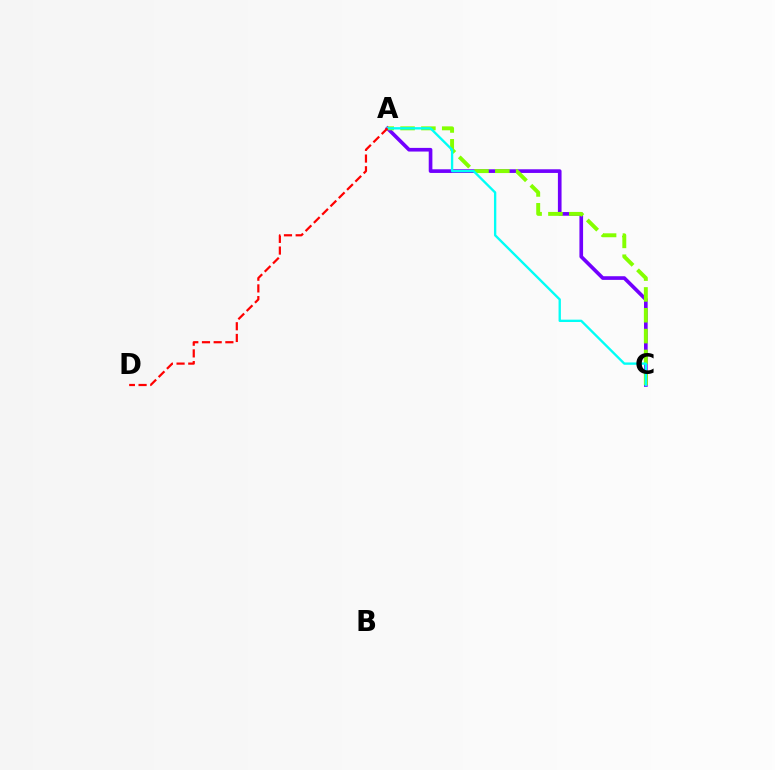{('A', 'C'): [{'color': '#7200ff', 'line_style': 'solid', 'thickness': 2.63}, {'color': '#84ff00', 'line_style': 'dashed', 'thickness': 2.83}, {'color': '#00fff6', 'line_style': 'solid', 'thickness': 1.69}], ('A', 'D'): [{'color': '#ff0000', 'line_style': 'dashed', 'thickness': 1.59}]}